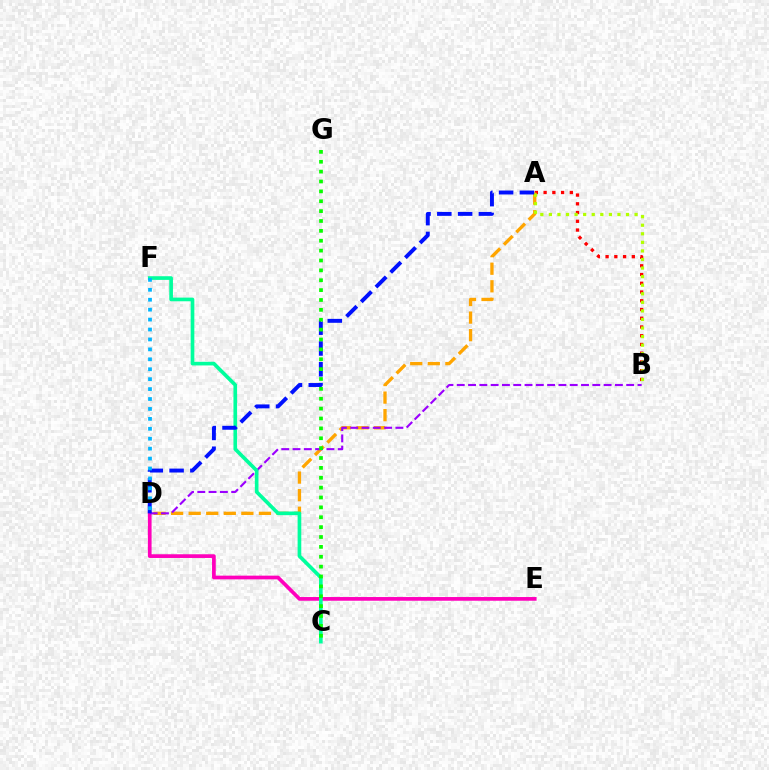{('D', 'E'): [{'color': '#ff00bd', 'line_style': 'solid', 'thickness': 2.67}], ('A', 'B'): [{'color': '#ff0000', 'line_style': 'dotted', 'thickness': 2.37}, {'color': '#b3ff00', 'line_style': 'dotted', 'thickness': 2.33}], ('A', 'D'): [{'color': '#ffa500', 'line_style': 'dashed', 'thickness': 2.39}, {'color': '#0010ff', 'line_style': 'dashed', 'thickness': 2.82}], ('B', 'D'): [{'color': '#9b00ff', 'line_style': 'dashed', 'thickness': 1.53}], ('C', 'F'): [{'color': '#00ff9d', 'line_style': 'solid', 'thickness': 2.64}], ('D', 'F'): [{'color': '#00b5ff', 'line_style': 'dotted', 'thickness': 2.7}], ('C', 'G'): [{'color': '#08ff00', 'line_style': 'dotted', 'thickness': 2.68}]}